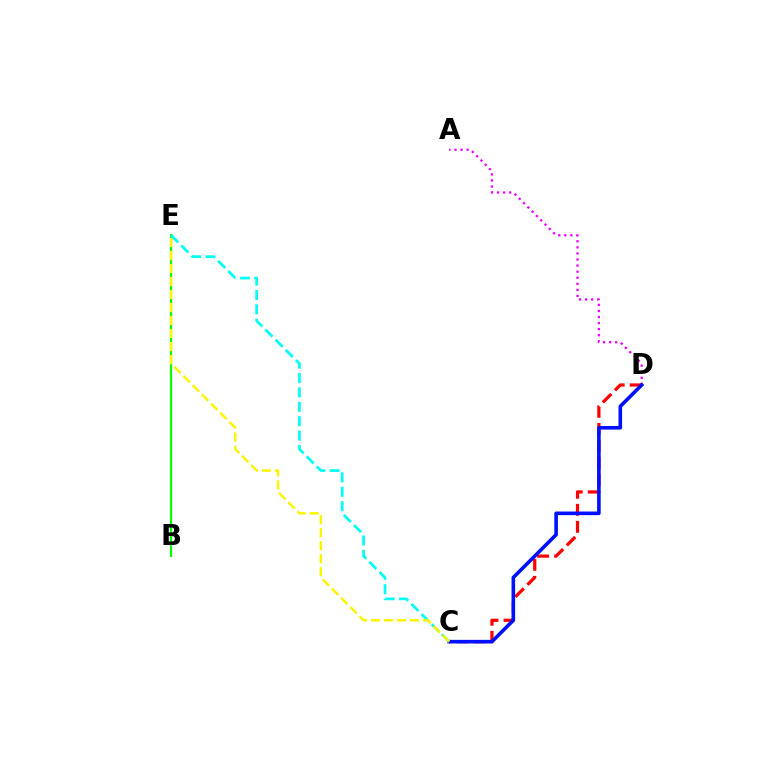{('B', 'E'): [{'color': '#08ff00', 'line_style': 'solid', 'thickness': 1.55}], ('A', 'D'): [{'color': '#ee00ff', 'line_style': 'dotted', 'thickness': 1.65}], ('C', 'D'): [{'color': '#ff0000', 'line_style': 'dashed', 'thickness': 2.32}, {'color': '#0010ff', 'line_style': 'solid', 'thickness': 2.6}], ('C', 'E'): [{'color': '#00fff6', 'line_style': 'dashed', 'thickness': 1.96}, {'color': '#fcf500', 'line_style': 'dashed', 'thickness': 1.77}]}